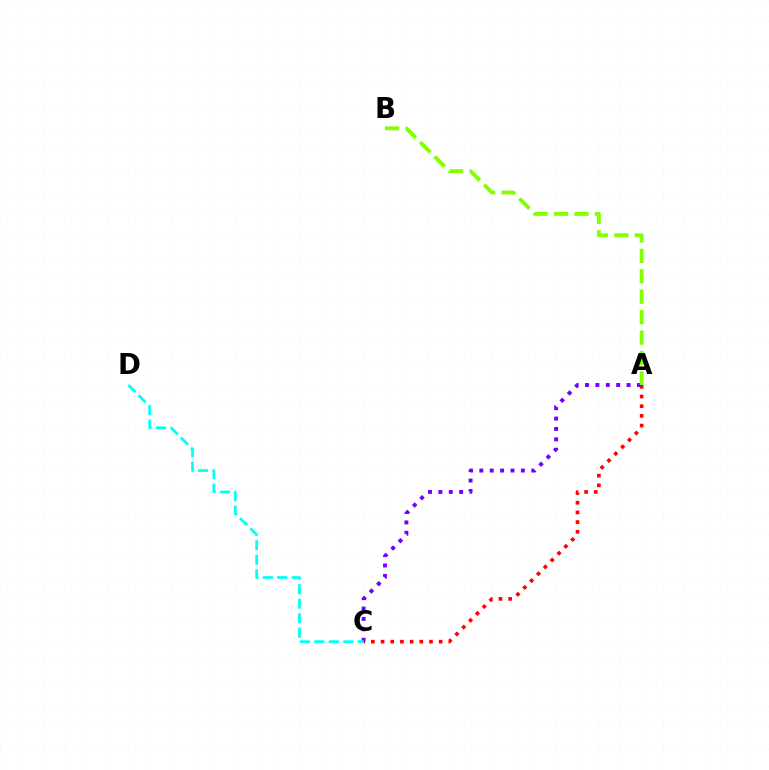{('A', 'C'): [{'color': '#ff0000', 'line_style': 'dotted', 'thickness': 2.63}, {'color': '#7200ff', 'line_style': 'dotted', 'thickness': 2.82}], ('C', 'D'): [{'color': '#00fff6', 'line_style': 'dashed', 'thickness': 1.97}], ('A', 'B'): [{'color': '#84ff00', 'line_style': 'dashed', 'thickness': 2.78}]}